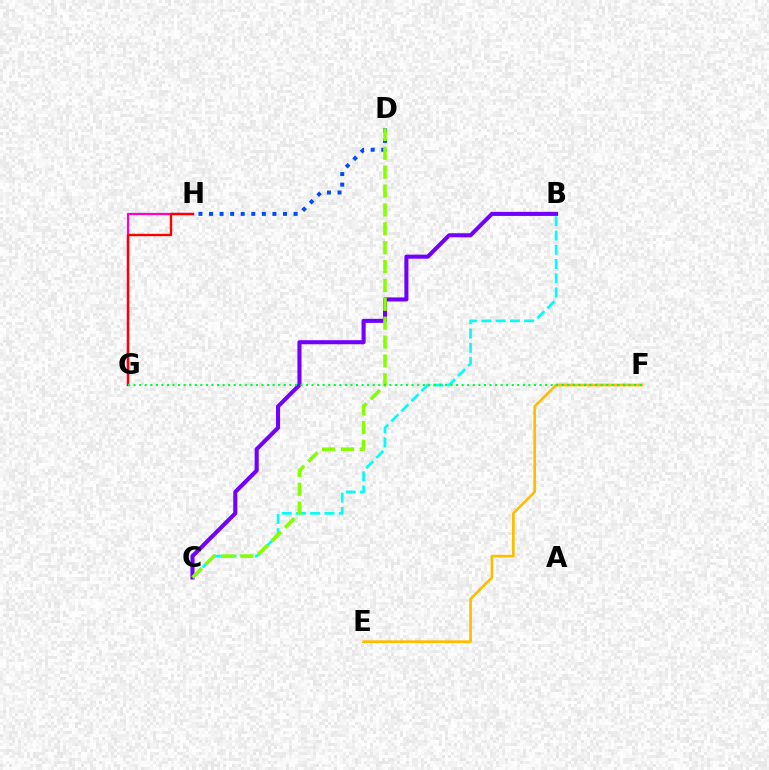{('D', 'H'): [{'color': '#004bff', 'line_style': 'dotted', 'thickness': 2.87}], ('B', 'C'): [{'color': '#00fff6', 'line_style': 'dashed', 'thickness': 1.94}, {'color': '#7200ff', 'line_style': 'solid', 'thickness': 2.93}], ('E', 'F'): [{'color': '#ffbd00', 'line_style': 'solid', 'thickness': 1.93}], ('G', 'H'): [{'color': '#ff00cf', 'line_style': 'solid', 'thickness': 1.62}, {'color': '#ff0000', 'line_style': 'solid', 'thickness': 1.71}], ('C', 'D'): [{'color': '#84ff00', 'line_style': 'dashed', 'thickness': 2.56}], ('F', 'G'): [{'color': '#00ff39', 'line_style': 'dotted', 'thickness': 1.51}]}